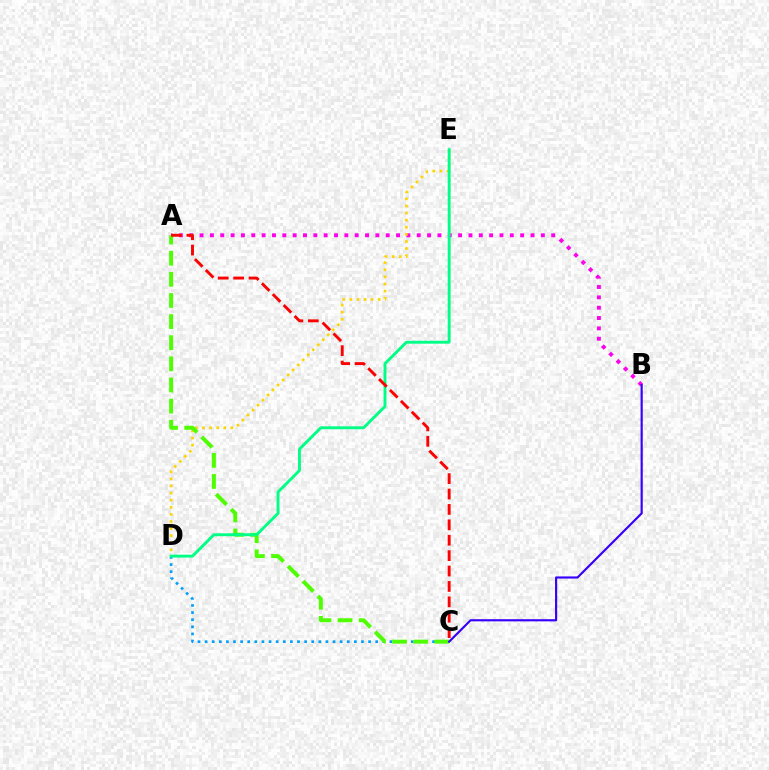{('A', 'B'): [{'color': '#ff00ed', 'line_style': 'dotted', 'thickness': 2.81}], ('D', 'E'): [{'color': '#ffd500', 'line_style': 'dotted', 'thickness': 1.93}, {'color': '#00ff86', 'line_style': 'solid', 'thickness': 2.1}], ('C', 'D'): [{'color': '#009eff', 'line_style': 'dotted', 'thickness': 1.93}], ('A', 'C'): [{'color': '#4fff00', 'line_style': 'dashed', 'thickness': 2.87}, {'color': '#ff0000', 'line_style': 'dashed', 'thickness': 2.09}], ('B', 'C'): [{'color': '#3700ff', 'line_style': 'solid', 'thickness': 1.56}]}